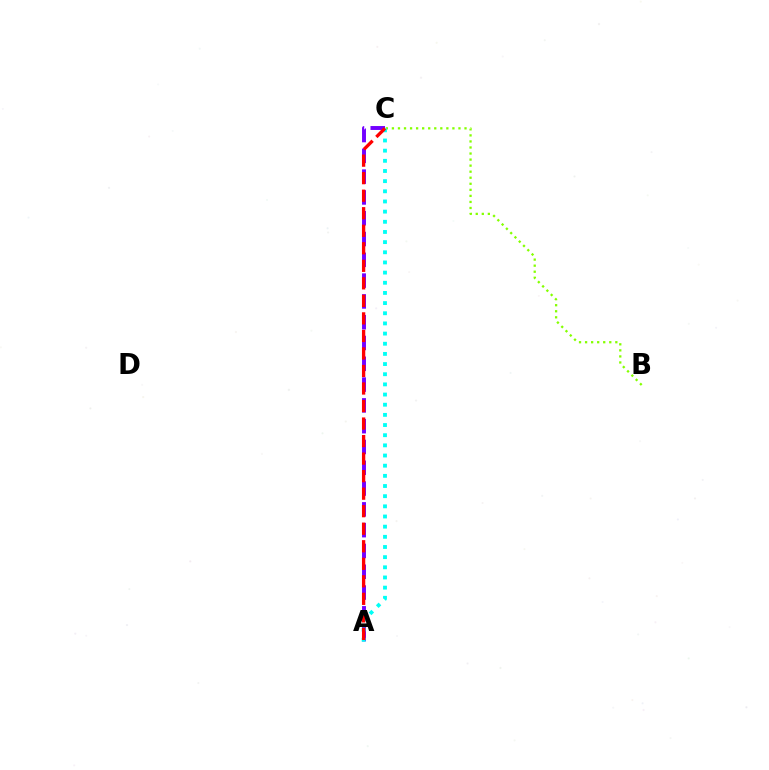{('B', 'C'): [{'color': '#84ff00', 'line_style': 'dotted', 'thickness': 1.64}], ('A', 'C'): [{'color': '#7200ff', 'line_style': 'dashed', 'thickness': 2.82}, {'color': '#00fff6', 'line_style': 'dotted', 'thickness': 2.76}, {'color': '#ff0000', 'line_style': 'dashed', 'thickness': 2.38}]}